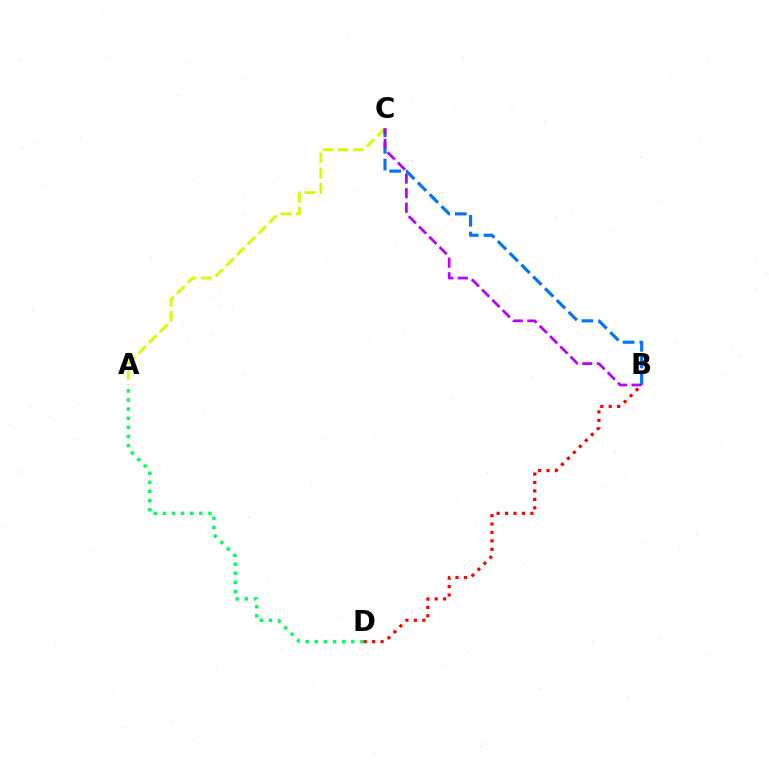{('A', 'C'): [{'color': '#d1ff00', 'line_style': 'dashed', 'thickness': 2.06}], ('A', 'D'): [{'color': '#00ff5c', 'line_style': 'dotted', 'thickness': 2.48}], ('B', 'D'): [{'color': '#ff0000', 'line_style': 'dotted', 'thickness': 2.29}], ('B', 'C'): [{'color': '#0074ff', 'line_style': 'dashed', 'thickness': 2.27}, {'color': '#b900ff', 'line_style': 'dashed', 'thickness': 1.97}]}